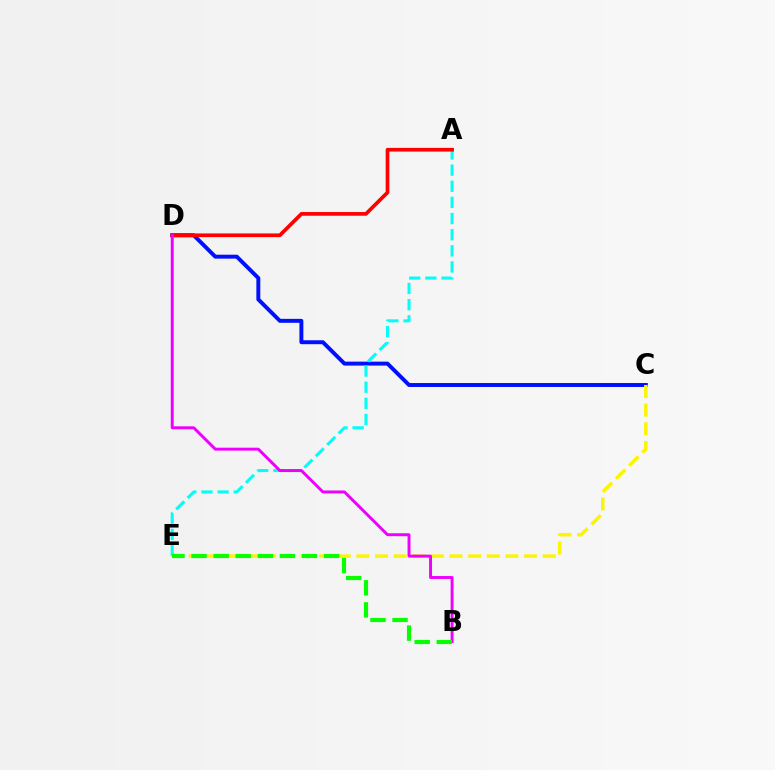{('C', 'D'): [{'color': '#0010ff', 'line_style': 'solid', 'thickness': 2.84}], ('A', 'E'): [{'color': '#00fff6', 'line_style': 'dashed', 'thickness': 2.19}], ('C', 'E'): [{'color': '#fcf500', 'line_style': 'dashed', 'thickness': 2.53}], ('A', 'D'): [{'color': '#ff0000', 'line_style': 'solid', 'thickness': 2.66}], ('B', 'D'): [{'color': '#ee00ff', 'line_style': 'solid', 'thickness': 2.12}], ('B', 'E'): [{'color': '#08ff00', 'line_style': 'dashed', 'thickness': 3.0}]}